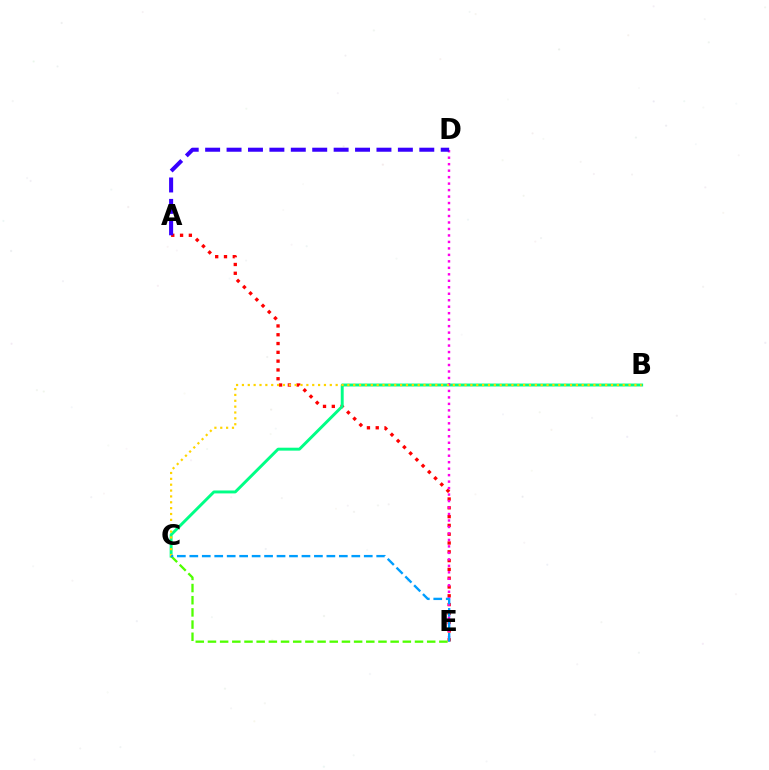{('A', 'E'): [{'color': '#ff0000', 'line_style': 'dotted', 'thickness': 2.39}], ('B', 'C'): [{'color': '#00ff86', 'line_style': 'solid', 'thickness': 2.11}, {'color': '#ffd500', 'line_style': 'dotted', 'thickness': 1.59}], ('D', 'E'): [{'color': '#ff00ed', 'line_style': 'dotted', 'thickness': 1.76}], ('A', 'D'): [{'color': '#3700ff', 'line_style': 'dashed', 'thickness': 2.91}], ('C', 'E'): [{'color': '#4fff00', 'line_style': 'dashed', 'thickness': 1.65}, {'color': '#009eff', 'line_style': 'dashed', 'thickness': 1.69}]}